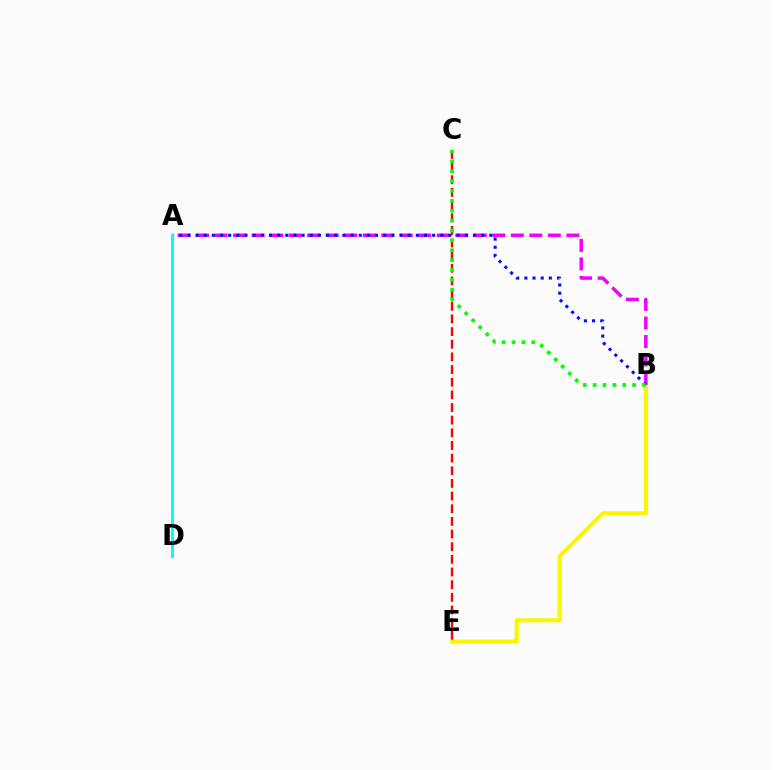{('B', 'E'): [{'color': '#fcf500', 'line_style': 'solid', 'thickness': 2.94}], ('A', 'B'): [{'color': '#ee00ff', 'line_style': 'dashed', 'thickness': 2.52}, {'color': '#0010ff', 'line_style': 'dotted', 'thickness': 2.22}], ('C', 'E'): [{'color': '#ff0000', 'line_style': 'dashed', 'thickness': 1.72}], ('B', 'C'): [{'color': '#08ff00', 'line_style': 'dotted', 'thickness': 2.68}], ('A', 'D'): [{'color': '#00fff6', 'line_style': 'solid', 'thickness': 2.17}]}